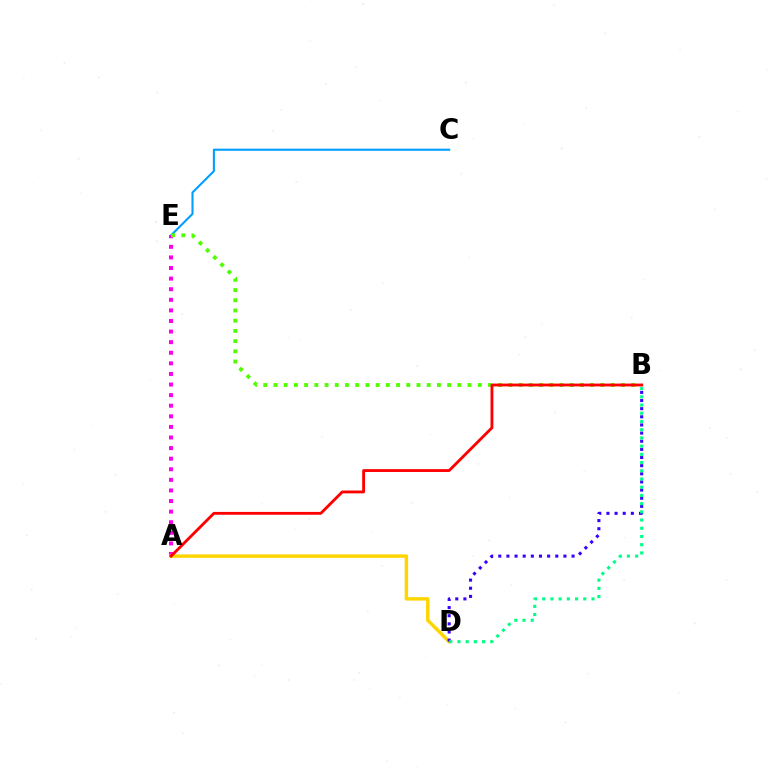{('C', 'E'): [{'color': '#009eff', 'line_style': 'solid', 'thickness': 1.5}], ('A', 'E'): [{'color': '#ff00ed', 'line_style': 'dotted', 'thickness': 2.88}], ('A', 'D'): [{'color': '#ffd500', 'line_style': 'solid', 'thickness': 2.48}], ('B', 'D'): [{'color': '#3700ff', 'line_style': 'dotted', 'thickness': 2.21}, {'color': '#00ff86', 'line_style': 'dotted', 'thickness': 2.23}], ('B', 'E'): [{'color': '#4fff00', 'line_style': 'dotted', 'thickness': 2.78}], ('A', 'B'): [{'color': '#ff0000', 'line_style': 'solid', 'thickness': 2.05}]}